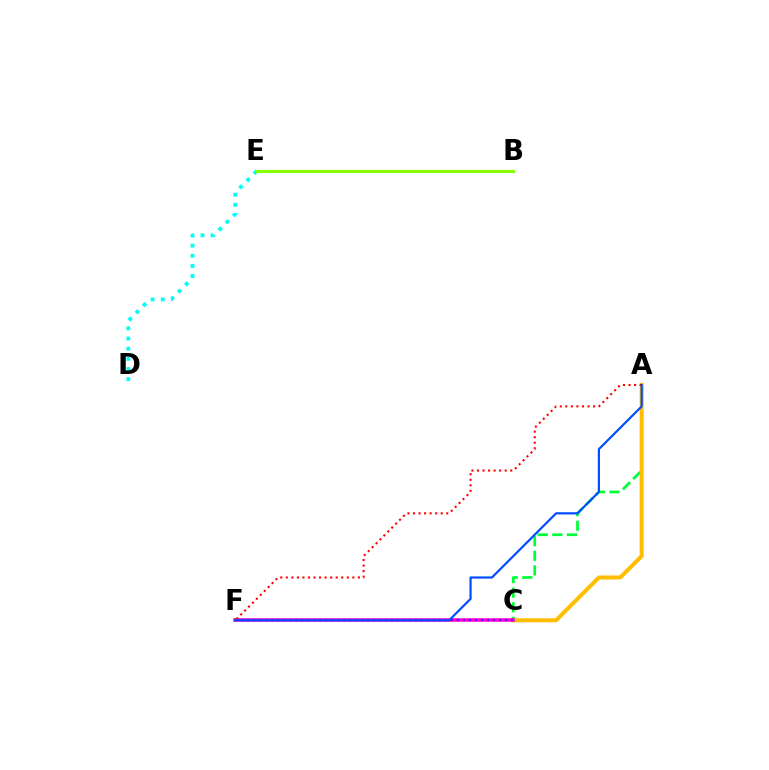{('A', 'C'): [{'color': '#00ff39', 'line_style': 'dashed', 'thickness': 1.98}, {'color': '#ffbd00', 'line_style': 'solid', 'thickness': 2.89}], ('C', 'F'): [{'color': '#ff00cf', 'line_style': 'solid', 'thickness': 2.55}, {'color': '#7200ff', 'line_style': 'dotted', 'thickness': 1.63}], ('A', 'F'): [{'color': '#ff0000', 'line_style': 'dotted', 'thickness': 1.51}, {'color': '#004bff', 'line_style': 'solid', 'thickness': 1.57}], ('D', 'E'): [{'color': '#00fff6', 'line_style': 'dotted', 'thickness': 2.76}], ('B', 'E'): [{'color': '#84ff00', 'line_style': 'solid', 'thickness': 2.21}]}